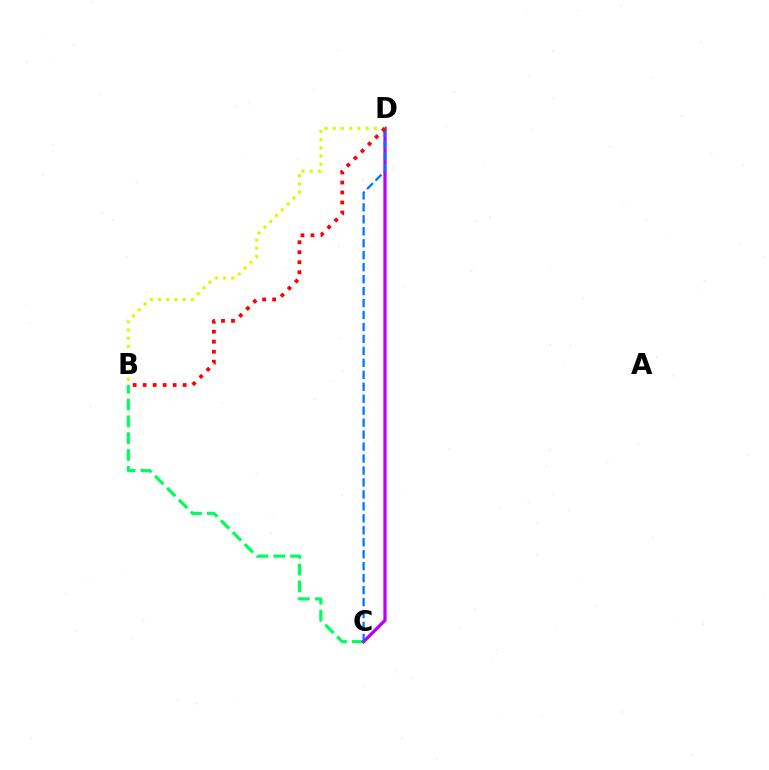{('B', 'C'): [{'color': '#00ff5c', 'line_style': 'dashed', 'thickness': 2.29}], ('C', 'D'): [{'color': '#b900ff', 'line_style': 'solid', 'thickness': 2.35}, {'color': '#0074ff', 'line_style': 'dashed', 'thickness': 1.62}], ('B', 'D'): [{'color': '#d1ff00', 'line_style': 'dotted', 'thickness': 2.23}, {'color': '#ff0000', 'line_style': 'dotted', 'thickness': 2.72}]}